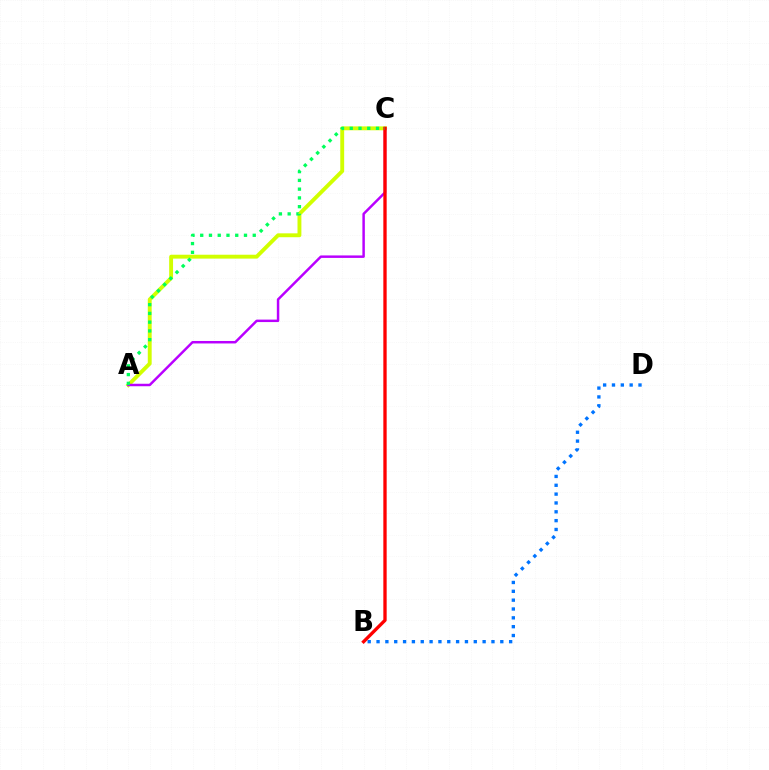{('A', 'C'): [{'color': '#d1ff00', 'line_style': 'solid', 'thickness': 2.8}, {'color': '#b900ff', 'line_style': 'solid', 'thickness': 1.78}, {'color': '#00ff5c', 'line_style': 'dotted', 'thickness': 2.38}], ('B', 'D'): [{'color': '#0074ff', 'line_style': 'dotted', 'thickness': 2.4}], ('B', 'C'): [{'color': '#ff0000', 'line_style': 'solid', 'thickness': 2.39}]}